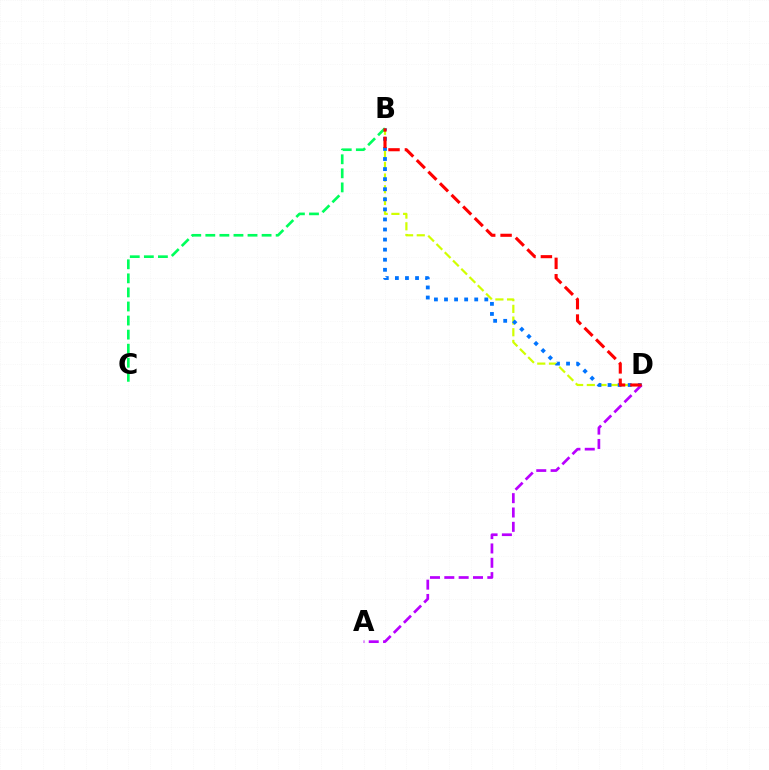{('B', 'D'): [{'color': '#d1ff00', 'line_style': 'dashed', 'thickness': 1.59}, {'color': '#0074ff', 'line_style': 'dotted', 'thickness': 2.74}, {'color': '#ff0000', 'line_style': 'dashed', 'thickness': 2.23}], ('A', 'D'): [{'color': '#b900ff', 'line_style': 'dashed', 'thickness': 1.95}], ('B', 'C'): [{'color': '#00ff5c', 'line_style': 'dashed', 'thickness': 1.91}]}